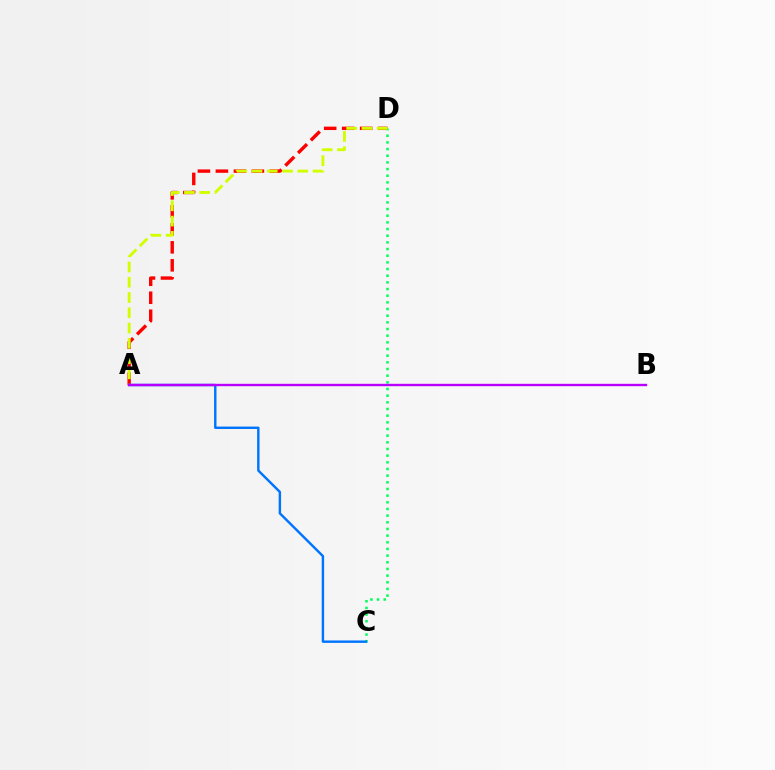{('A', 'D'): [{'color': '#ff0000', 'line_style': 'dashed', 'thickness': 2.44}, {'color': '#d1ff00', 'line_style': 'dashed', 'thickness': 2.07}], ('C', 'D'): [{'color': '#00ff5c', 'line_style': 'dotted', 'thickness': 1.81}], ('A', 'C'): [{'color': '#0074ff', 'line_style': 'solid', 'thickness': 1.74}], ('A', 'B'): [{'color': '#b900ff', 'line_style': 'solid', 'thickness': 1.71}]}